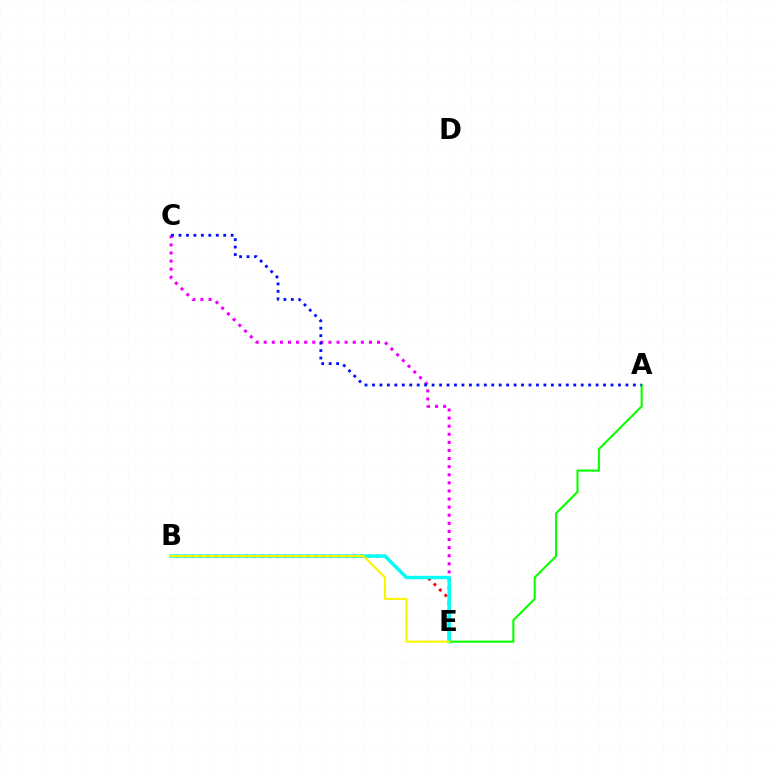{('C', 'E'): [{'color': '#ee00ff', 'line_style': 'dotted', 'thickness': 2.2}], ('B', 'E'): [{'color': '#ff0000', 'line_style': 'dotted', 'thickness': 2.09}, {'color': '#00fff6', 'line_style': 'solid', 'thickness': 2.46}, {'color': '#fcf500', 'line_style': 'solid', 'thickness': 1.52}], ('A', 'E'): [{'color': '#08ff00', 'line_style': 'solid', 'thickness': 1.51}], ('A', 'C'): [{'color': '#0010ff', 'line_style': 'dotted', 'thickness': 2.03}]}